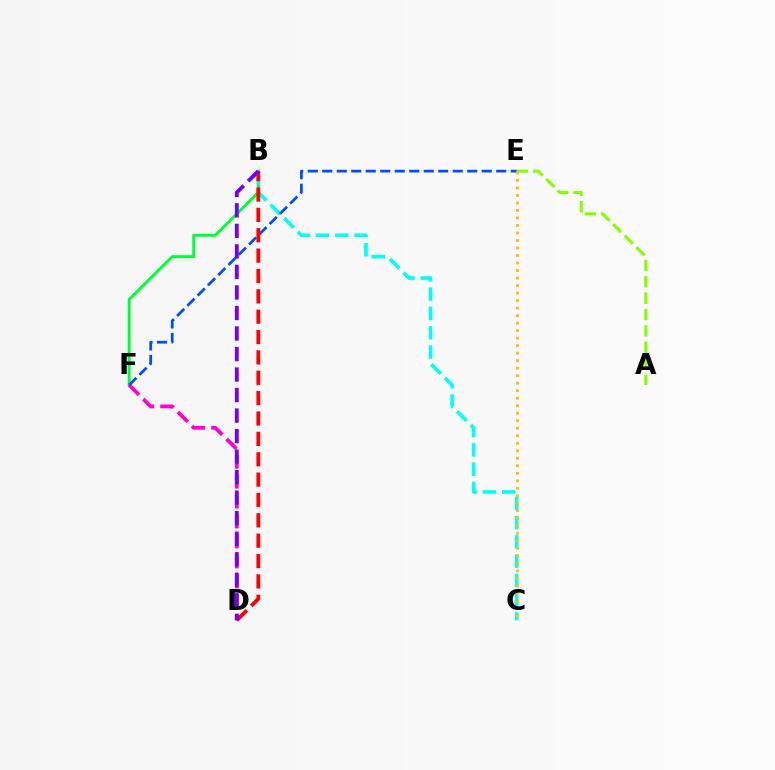{('B', 'F'): [{'color': '#00ff39', 'line_style': 'solid', 'thickness': 2.13}], ('A', 'E'): [{'color': '#84ff00', 'line_style': 'dashed', 'thickness': 2.22}], ('D', 'F'): [{'color': '#ff00cf', 'line_style': 'dashed', 'thickness': 2.71}], ('B', 'C'): [{'color': '#00fff6', 'line_style': 'dashed', 'thickness': 2.62}], ('E', 'F'): [{'color': '#004bff', 'line_style': 'dashed', 'thickness': 1.97}], ('B', 'D'): [{'color': '#ff0000', 'line_style': 'dashed', 'thickness': 2.77}, {'color': '#7200ff', 'line_style': 'dashed', 'thickness': 2.79}], ('C', 'E'): [{'color': '#ffbd00', 'line_style': 'dotted', 'thickness': 2.04}]}